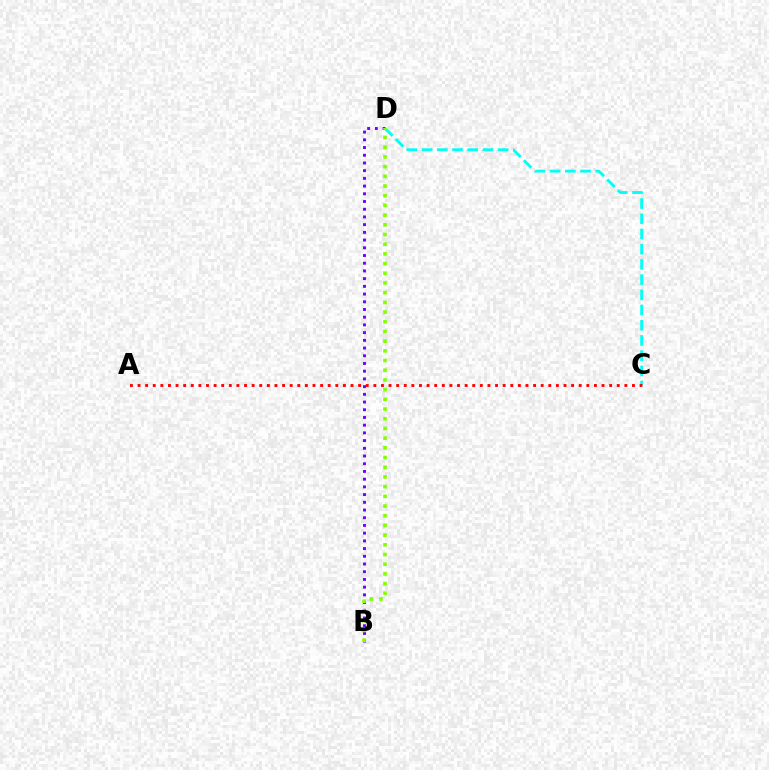{('B', 'D'): [{'color': '#7200ff', 'line_style': 'dotted', 'thickness': 2.1}, {'color': '#84ff00', 'line_style': 'dotted', 'thickness': 2.63}], ('C', 'D'): [{'color': '#00fff6', 'line_style': 'dashed', 'thickness': 2.07}], ('A', 'C'): [{'color': '#ff0000', 'line_style': 'dotted', 'thickness': 2.07}]}